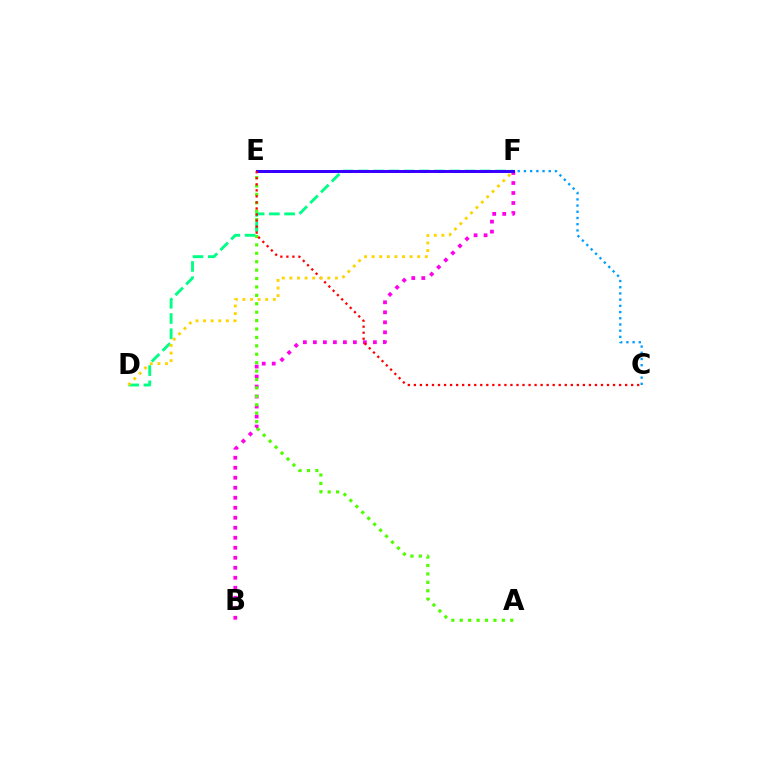{('B', 'F'): [{'color': '#ff00ed', 'line_style': 'dotted', 'thickness': 2.72}], ('C', 'F'): [{'color': '#009eff', 'line_style': 'dotted', 'thickness': 1.69}], ('A', 'E'): [{'color': '#4fff00', 'line_style': 'dotted', 'thickness': 2.29}], ('D', 'F'): [{'color': '#00ff86', 'line_style': 'dashed', 'thickness': 2.07}, {'color': '#ffd500', 'line_style': 'dotted', 'thickness': 2.06}], ('E', 'F'): [{'color': '#3700ff', 'line_style': 'solid', 'thickness': 2.17}], ('C', 'E'): [{'color': '#ff0000', 'line_style': 'dotted', 'thickness': 1.64}]}